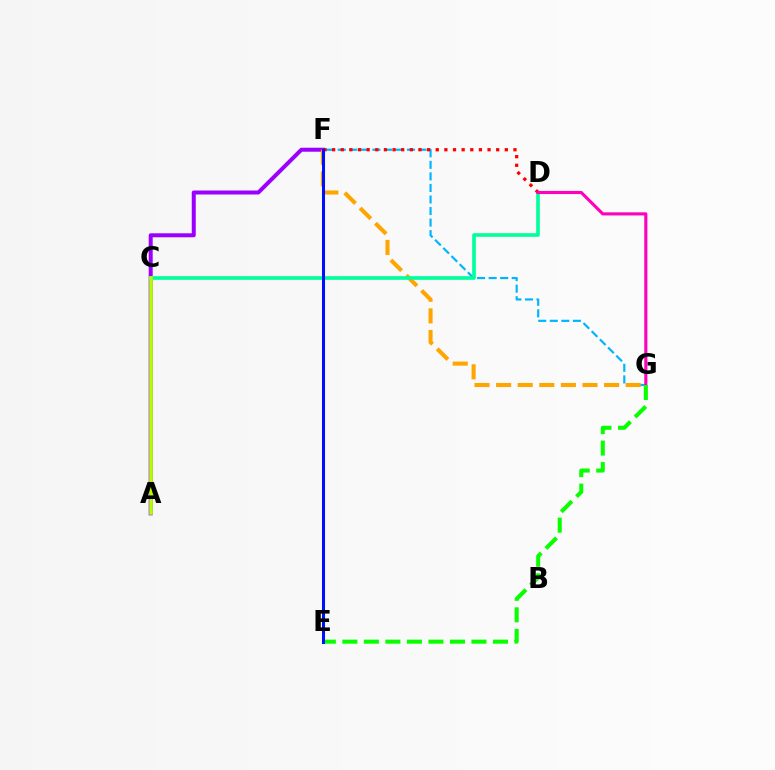{('A', 'F'): [{'color': '#9b00ff', 'line_style': 'solid', 'thickness': 2.87}], ('F', 'G'): [{'color': '#00b5ff', 'line_style': 'dashed', 'thickness': 1.57}, {'color': '#ffa500', 'line_style': 'dashed', 'thickness': 2.93}], ('C', 'D'): [{'color': '#00ff9d', 'line_style': 'solid', 'thickness': 2.62}], ('D', 'F'): [{'color': '#ff0000', 'line_style': 'dotted', 'thickness': 2.35}], ('D', 'G'): [{'color': '#ff00bd', 'line_style': 'solid', 'thickness': 2.24}], ('E', 'G'): [{'color': '#08ff00', 'line_style': 'dashed', 'thickness': 2.92}], ('E', 'F'): [{'color': '#0010ff', 'line_style': 'solid', 'thickness': 2.18}], ('A', 'C'): [{'color': '#b3ff00', 'line_style': 'solid', 'thickness': 2.6}]}